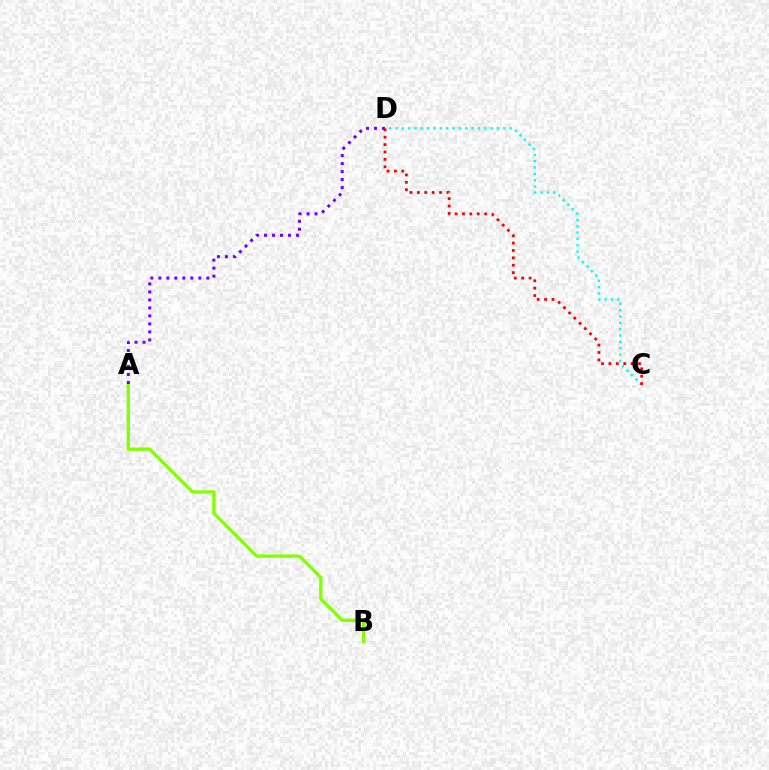{('C', 'D'): [{'color': '#00fff6', 'line_style': 'dotted', 'thickness': 1.72}, {'color': '#ff0000', 'line_style': 'dotted', 'thickness': 2.01}], ('A', 'B'): [{'color': '#84ff00', 'line_style': 'solid', 'thickness': 2.4}], ('A', 'D'): [{'color': '#7200ff', 'line_style': 'dotted', 'thickness': 2.17}]}